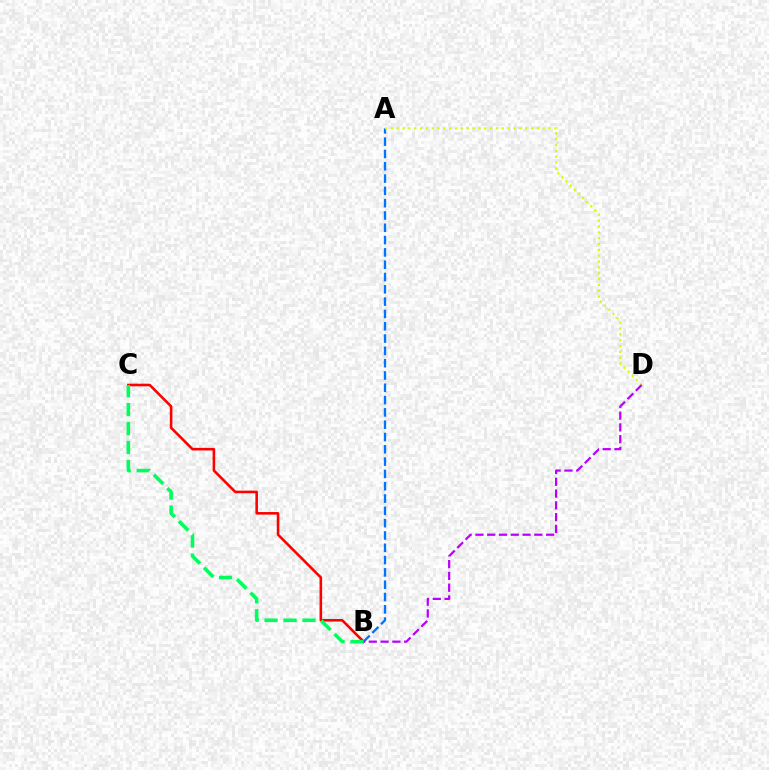{('B', 'C'): [{'color': '#ff0000', 'line_style': 'solid', 'thickness': 1.86}, {'color': '#00ff5c', 'line_style': 'dashed', 'thickness': 2.58}], ('A', 'B'): [{'color': '#0074ff', 'line_style': 'dashed', 'thickness': 1.67}], ('A', 'D'): [{'color': '#d1ff00', 'line_style': 'dotted', 'thickness': 1.59}], ('B', 'D'): [{'color': '#b900ff', 'line_style': 'dashed', 'thickness': 1.6}]}